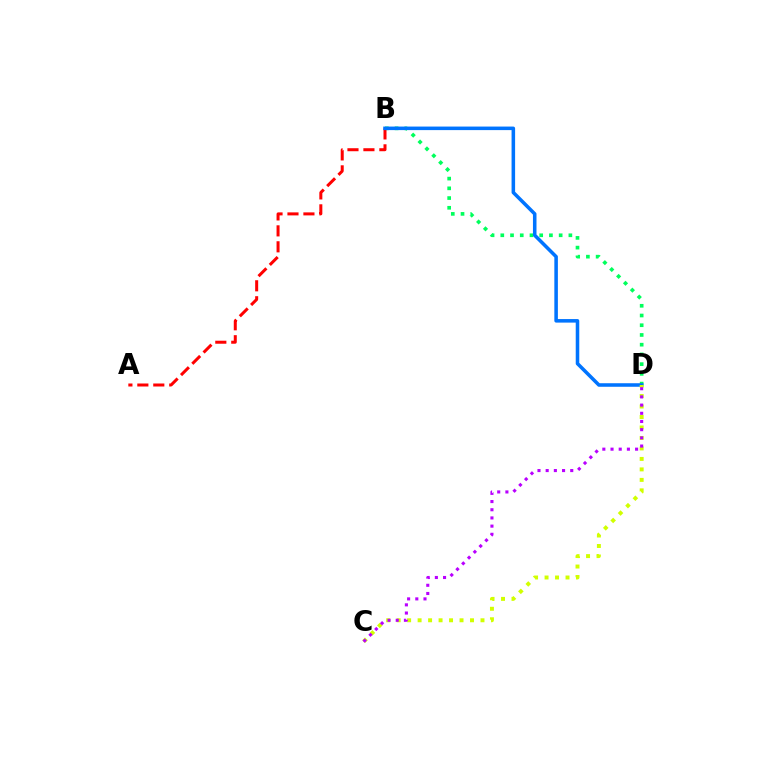{('B', 'D'): [{'color': '#00ff5c', 'line_style': 'dotted', 'thickness': 2.64}, {'color': '#0074ff', 'line_style': 'solid', 'thickness': 2.55}], ('A', 'B'): [{'color': '#ff0000', 'line_style': 'dashed', 'thickness': 2.17}], ('C', 'D'): [{'color': '#d1ff00', 'line_style': 'dotted', 'thickness': 2.85}, {'color': '#b900ff', 'line_style': 'dotted', 'thickness': 2.23}]}